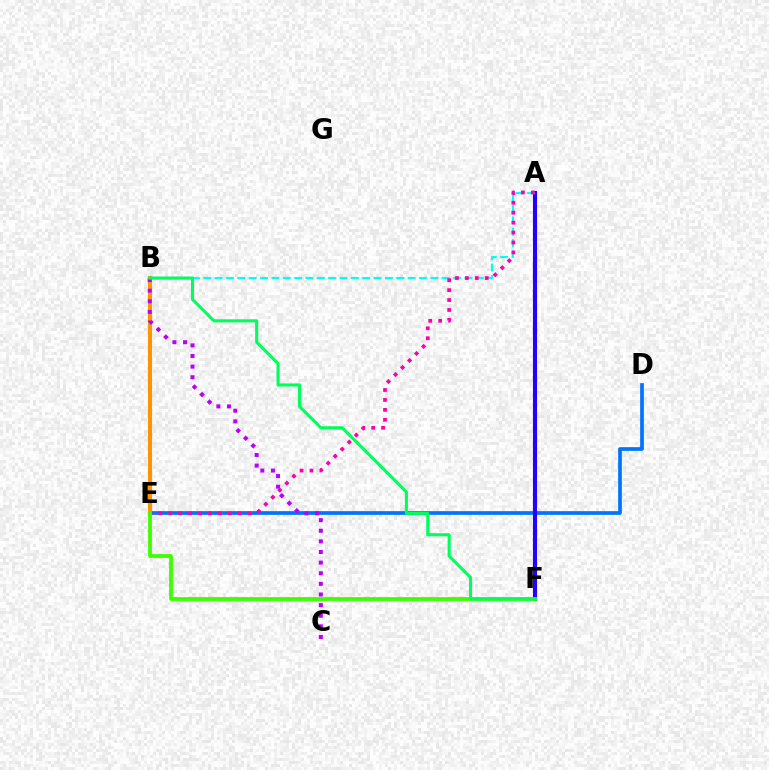{('B', 'E'): [{'color': '#d1ff00', 'line_style': 'dotted', 'thickness': 2.11}, {'color': '#ff0000', 'line_style': 'dashed', 'thickness': 1.54}, {'color': '#ff9400', 'line_style': 'solid', 'thickness': 2.9}], ('D', 'E'): [{'color': '#0074ff', 'line_style': 'solid', 'thickness': 2.66}], ('A', 'F'): [{'color': '#2500ff', 'line_style': 'solid', 'thickness': 2.96}], ('A', 'B'): [{'color': '#00fff6', 'line_style': 'dashed', 'thickness': 1.54}], ('A', 'E'): [{'color': '#ff00ac', 'line_style': 'dotted', 'thickness': 2.7}], ('E', 'F'): [{'color': '#3dff00', 'line_style': 'solid', 'thickness': 2.72}], ('B', 'C'): [{'color': '#b900ff', 'line_style': 'dotted', 'thickness': 2.89}], ('B', 'F'): [{'color': '#00ff5c', 'line_style': 'solid', 'thickness': 2.22}]}